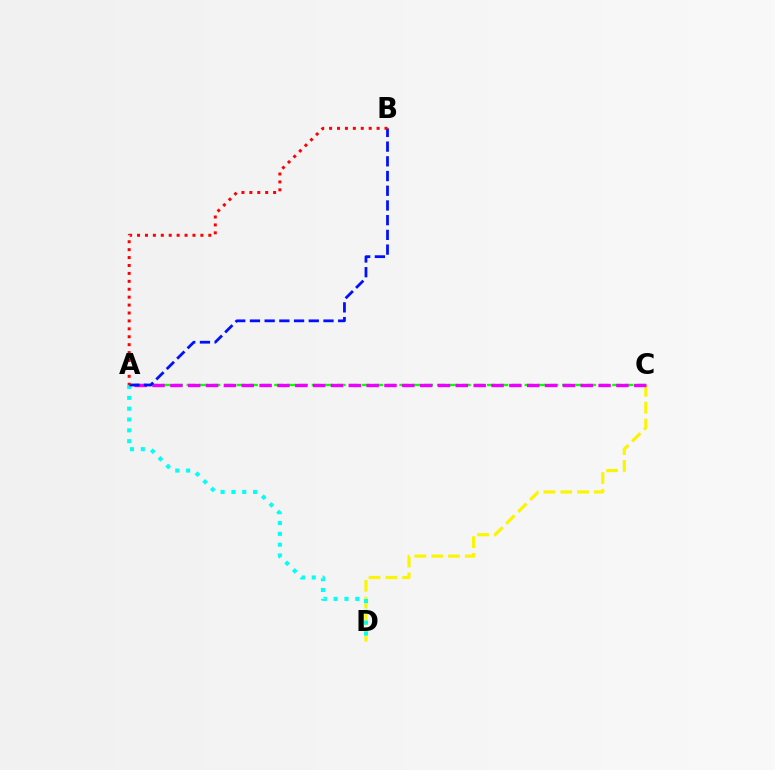{('C', 'D'): [{'color': '#fcf500', 'line_style': 'dashed', 'thickness': 2.28}], ('A', 'C'): [{'color': '#08ff00', 'line_style': 'dashed', 'thickness': 1.7}, {'color': '#ee00ff', 'line_style': 'dashed', 'thickness': 2.42}], ('A', 'D'): [{'color': '#00fff6', 'line_style': 'dotted', 'thickness': 2.94}], ('A', 'B'): [{'color': '#0010ff', 'line_style': 'dashed', 'thickness': 2.0}, {'color': '#ff0000', 'line_style': 'dotted', 'thickness': 2.15}]}